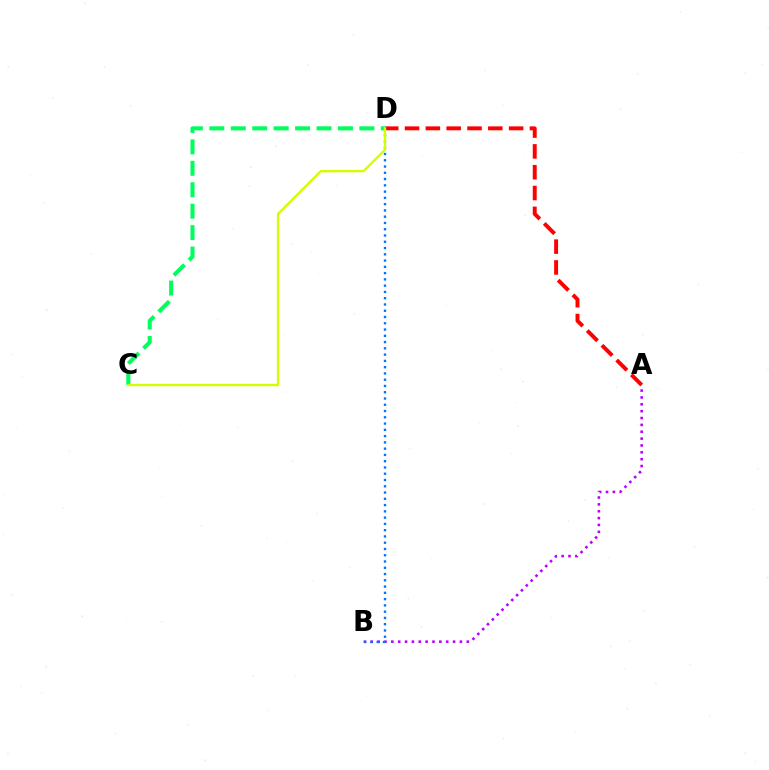{('A', 'B'): [{'color': '#b900ff', 'line_style': 'dotted', 'thickness': 1.86}], ('A', 'D'): [{'color': '#ff0000', 'line_style': 'dashed', 'thickness': 2.83}], ('B', 'D'): [{'color': '#0074ff', 'line_style': 'dotted', 'thickness': 1.7}], ('C', 'D'): [{'color': '#00ff5c', 'line_style': 'dashed', 'thickness': 2.91}, {'color': '#d1ff00', 'line_style': 'solid', 'thickness': 1.68}]}